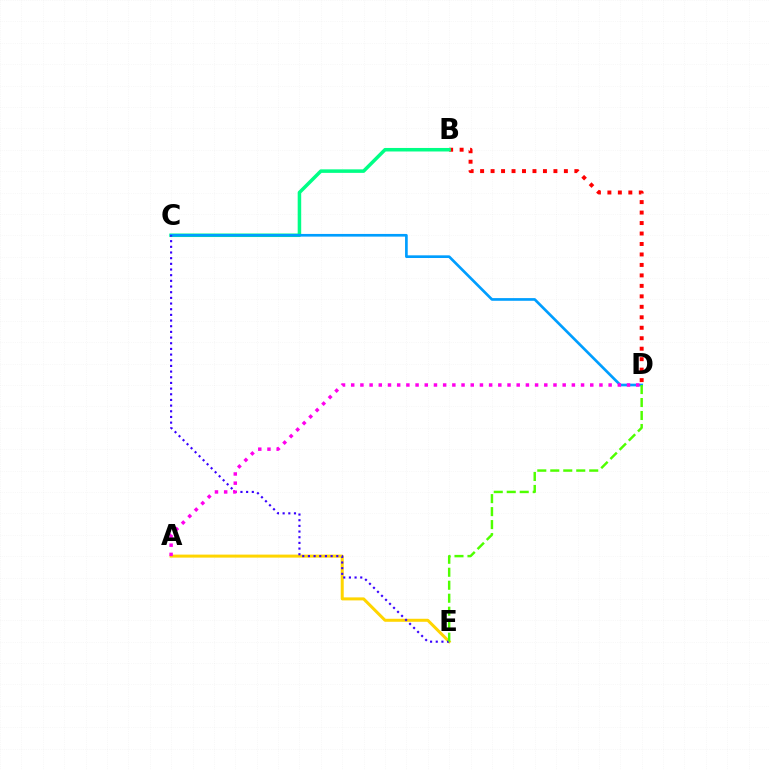{('B', 'D'): [{'color': '#ff0000', 'line_style': 'dotted', 'thickness': 2.85}], ('B', 'C'): [{'color': '#00ff86', 'line_style': 'solid', 'thickness': 2.53}], ('C', 'D'): [{'color': '#009eff', 'line_style': 'solid', 'thickness': 1.93}], ('A', 'E'): [{'color': '#ffd500', 'line_style': 'solid', 'thickness': 2.17}], ('C', 'E'): [{'color': '#3700ff', 'line_style': 'dotted', 'thickness': 1.54}], ('A', 'D'): [{'color': '#ff00ed', 'line_style': 'dotted', 'thickness': 2.5}], ('D', 'E'): [{'color': '#4fff00', 'line_style': 'dashed', 'thickness': 1.76}]}